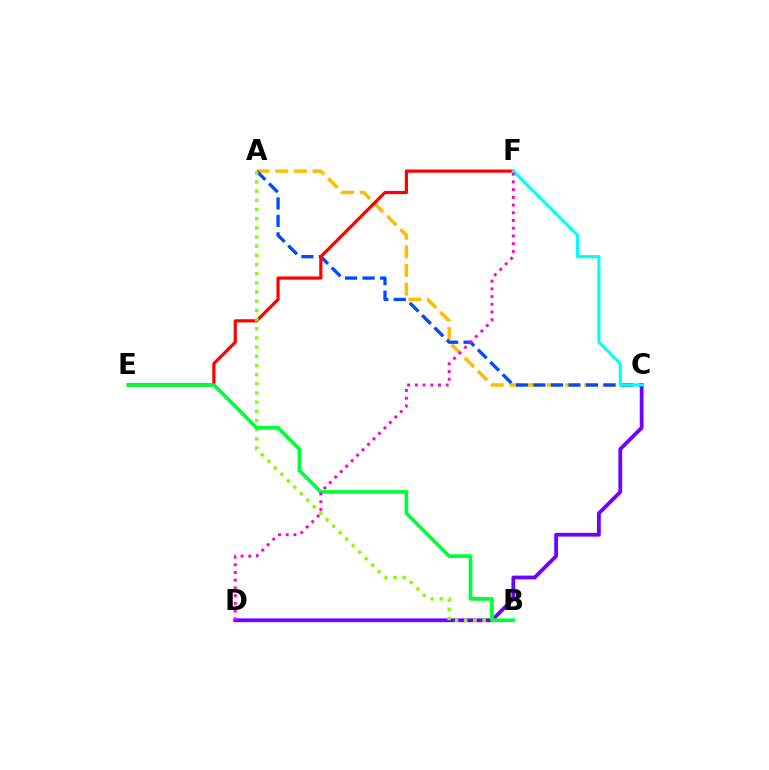{('A', 'C'): [{'color': '#ffbd00', 'line_style': 'dashed', 'thickness': 2.53}, {'color': '#004bff', 'line_style': 'dashed', 'thickness': 2.38}], ('E', 'F'): [{'color': '#ff0000', 'line_style': 'solid', 'thickness': 2.3}], ('C', 'D'): [{'color': '#7200ff', 'line_style': 'solid', 'thickness': 2.72}], ('C', 'F'): [{'color': '#00fff6', 'line_style': 'solid', 'thickness': 2.23}], ('A', 'B'): [{'color': '#84ff00', 'line_style': 'dotted', 'thickness': 2.49}], ('B', 'E'): [{'color': '#00ff39', 'line_style': 'solid', 'thickness': 2.66}], ('D', 'F'): [{'color': '#ff00cf', 'line_style': 'dotted', 'thickness': 2.1}]}